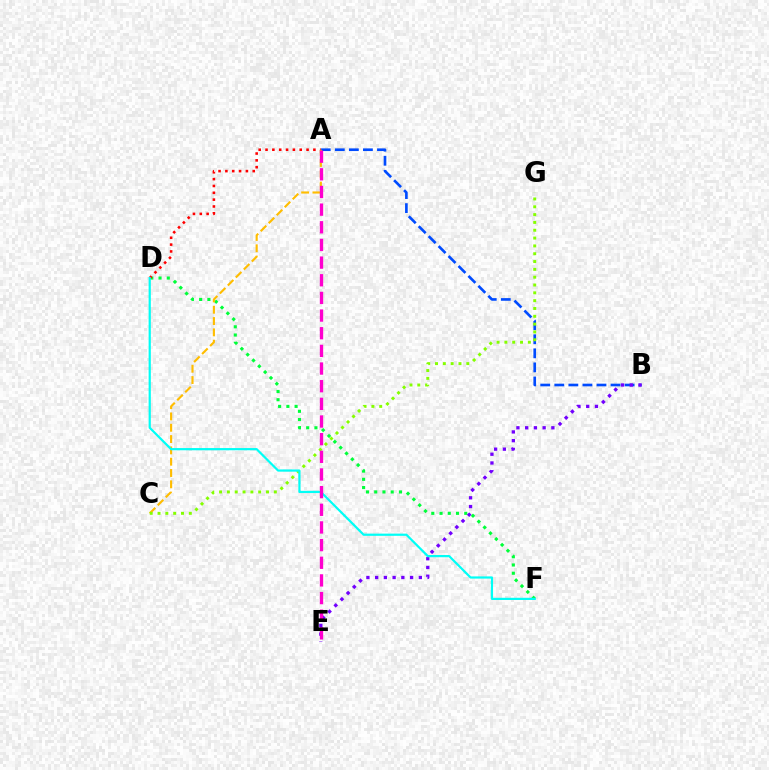{('D', 'F'): [{'color': '#00ff39', 'line_style': 'dotted', 'thickness': 2.24}, {'color': '#00fff6', 'line_style': 'solid', 'thickness': 1.59}], ('A', 'B'): [{'color': '#004bff', 'line_style': 'dashed', 'thickness': 1.91}], ('A', 'D'): [{'color': '#ff0000', 'line_style': 'dotted', 'thickness': 1.86}], ('B', 'E'): [{'color': '#7200ff', 'line_style': 'dotted', 'thickness': 2.37}], ('A', 'C'): [{'color': '#ffbd00', 'line_style': 'dashed', 'thickness': 1.54}], ('C', 'G'): [{'color': '#84ff00', 'line_style': 'dotted', 'thickness': 2.13}], ('A', 'E'): [{'color': '#ff00cf', 'line_style': 'dashed', 'thickness': 2.4}]}